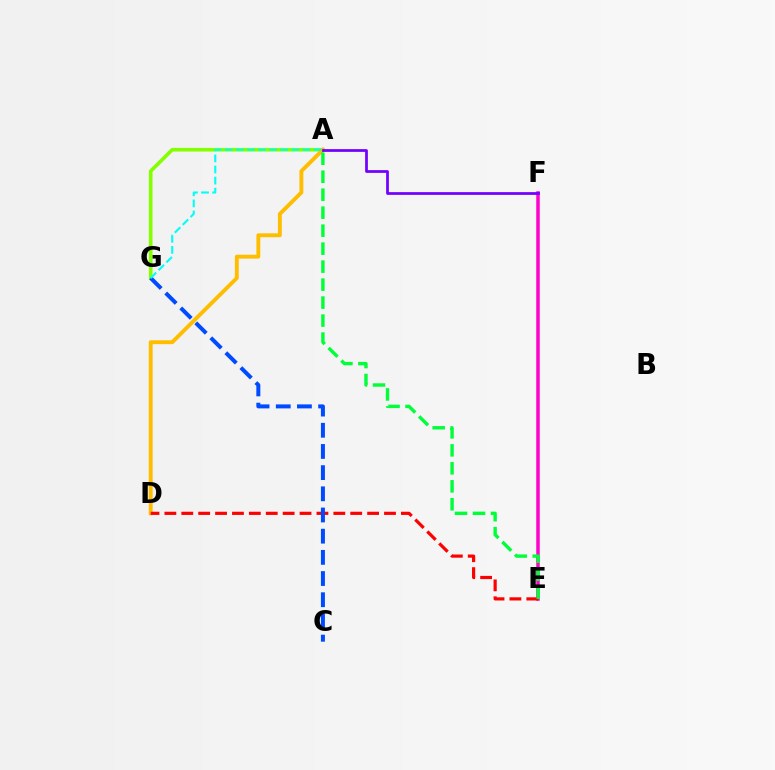{('A', 'G'): [{'color': '#84ff00', 'line_style': 'solid', 'thickness': 2.61}, {'color': '#00fff6', 'line_style': 'dashed', 'thickness': 1.51}], ('A', 'D'): [{'color': '#ffbd00', 'line_style': 'solid', 'thickness': 2.8}], ('E', 'F'): [{'color': '#ff00cf', 'line_style': 'solid', 'thickness': 2.52}], ('A', 'F'): [{'color': '#7200ff', 'line_style': 'solid', 'thickness': 1.97}], ('D', 'E'): [{'color': '#ff0000', 'line_style': 'dashed', 'thickness': 2.29}], ('A', 'E'): [{'color': '#00ff39', 'line_style': 'dashed', 'thickness': 2.44}], ('C', 'G'): [{'color': '#004bff', 'line_style': 'dashed', 'thickness': 2.88}]}